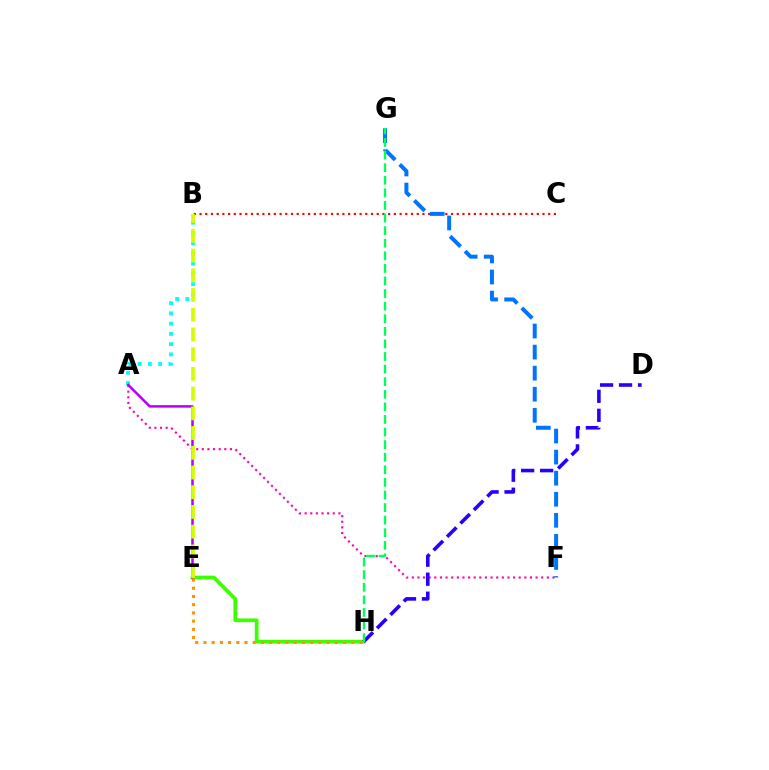{('A', 'F'): [{'color': '#ff00ac', 'line_style': 'dotted', 'thickness': 1.53}], ('E', 'H'): [{'color': '#3dff00', 'line_style': 'solid', 'thickness': 2.67}, {'color': '#ff9400', 'line_style': 'dotted', 'thickness': 2.23}], ('B', 'C'): [{'color': '#ff0000', 'line_style': 'dotted', 'thickness': 1.55}], ('A', 'B'): [{'color': '#00fff6', 'line_style': 'dotted', 'thickness': 2.78}], ('A', 'E'): [{'color': '#b900ff', 'line_style': 'solid', 'thickness': 1.82}], ('B', 'E'): [{'color': '#d1ff00', 'line_style': 'dashed', 'thickness': 2.68}], ('F', 'G'): [{'color': '#0074ff', 'line_style': 'dashed', 'thickness': 2.86}], ('D', 'H'): [{'color': '#2500ff', 'line_style': 'dashed', 'thickness': 2.58}], ('G', 'H'): [{'color': '#00ff5c', 'line_style': 'dashed', 'thickness': 1.71}]}